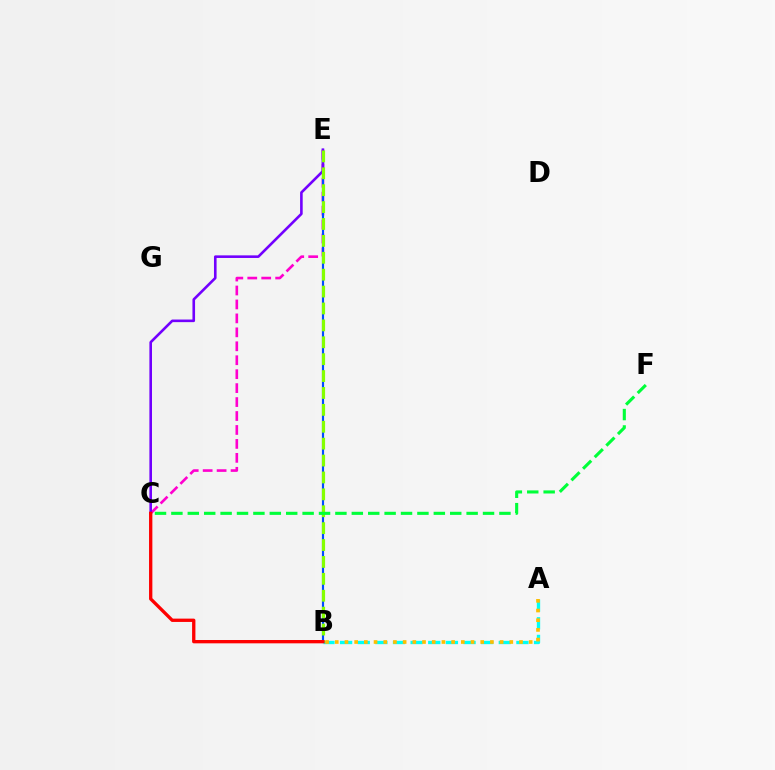{('C', 'E'): [{'color': '#ff00cf', 'line_style': 'dashed', 'thickness': 1.89}, {'color': '#7200ff', 'line_style': 'solid', 'thickness': 1.88}], ('A', 'B'): [{'color': '#00fff6', 'line_style': 'dashed', 'thickness': 2.4}, {'color': '#ffbd00', 'line_style': 'dotted', 'thickness': 2.63}], ('B', 'E'): [{'color': '#004bff', 'line_style': 'solid', 'thickness': 1.56}, {'color': '#84ff00', 'line_style': 'dashed', 'thickness': 2.3}], ('B', 'C'): [{'color': '#ff0000', 'line_style': 'solid', 'thickness': 2.39}], ('C', 'F'): [{'color': '#00ff39', 'line_style': 'dashed', 'thickness': 2.23}]}